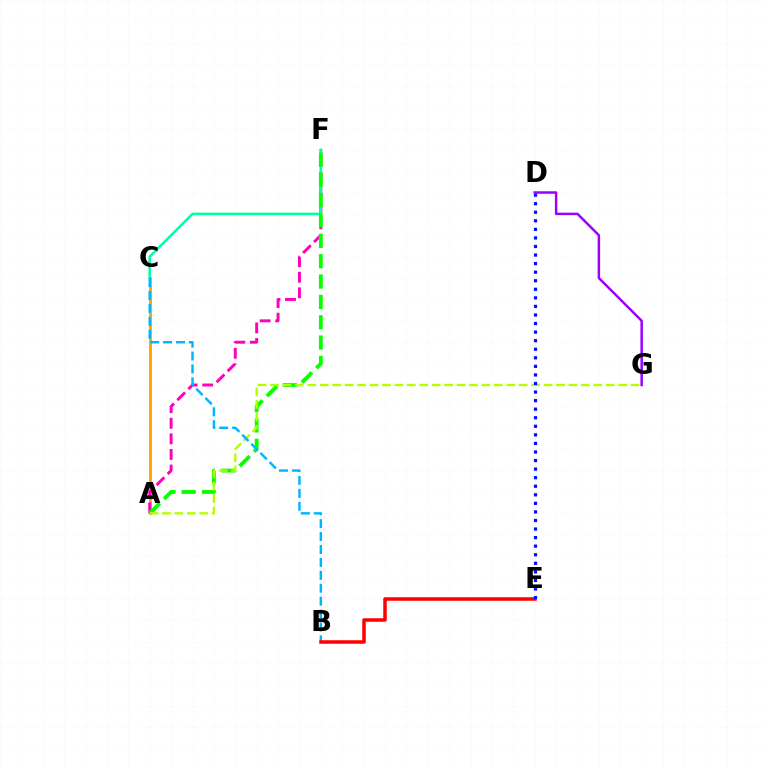{('A', 'C'): [{'color': '#ffa500', 'line_style': 'solid', 'thickness': 2.08}], ('A', 'F'): [{'color': '#ff00bd', 'line_style': 'dashed', 'thickness': 2.12}, {'color': '#08ff00', 'line_style': 'dashed', 'thickness': 2.76}], ('C', 'F'): [{'color': '#00ff9d', 'line_style': 'solid', 'thickness': 1.82}], ('A', 'G'): [{'color': '#b3ff00', 'line_style': 'dashed', 'thickness': 1.69}], ('B', 'C'): [{'color': '#00b5ff', 'line_style': 'dashed', 'thickness': 1.75}], ('B', 'E'): [{'color': '#ff0000', 'line_style': 'solid', 'thickness': 2.53}], ('D', 'E'): [{'color': '#0010ff', 'line_style': 'dotted', 'thickness': 2.33}], ('D', 'G'): [{'color': '#9b00ff', 'line_style': 'solid', 'thickness': 1.79}]}